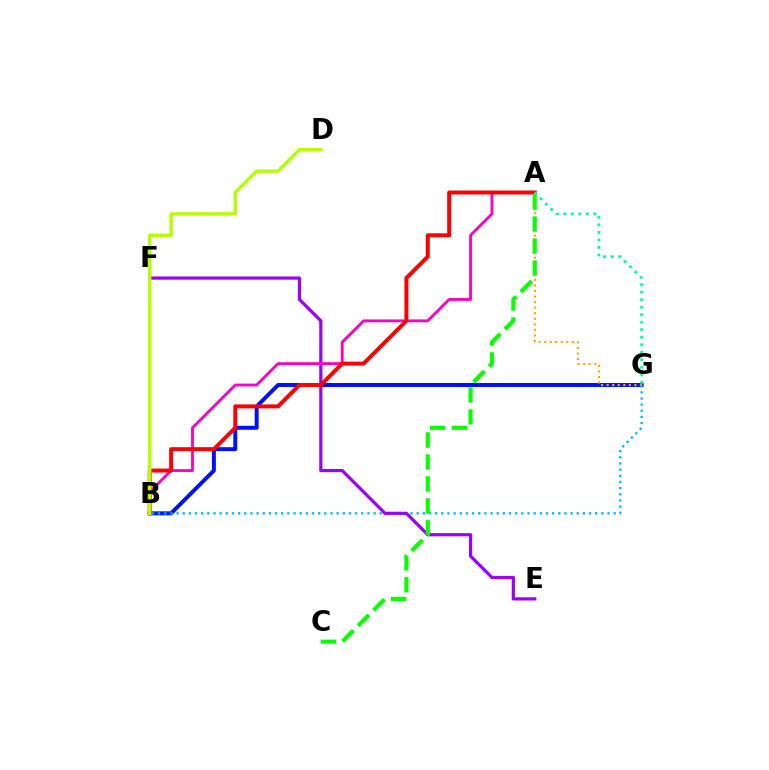{('B', 'G'): [{'color': '#0010ff', 'line_style': 'solid', 'thickness': 2.85}, {'color': '#00b5ff', 'line_style': 'dotted', 'thickness': 1.67}], ('A', 'G'): [{'color': '#ffa500', 'line_style': 'dotted', 'thickness': 1.51}, {'color': '#00ff9d', 'line_style': 'dotted', 'thickness': 2.04}], ('E', 'F'): [{'color': '#9b00ff', 'line_style': 'solid', 'thickness': 2.3}], ('A', 'B'): [{'color': '#ff00bd', 'line_style': 'solid', 'thickness': 2.04}, {'color': '#ff0000', 'line_style': 'solid', 'thickness': 2.86}], ('B', 'D'): [{'color': '#b3ff00', 'line_style': 'solid', 'thickness': 2.44}], ('A', 'C'): [{'color': '#08ff00', 'line_style': 'dashed', 'thickness': 2.98}]}